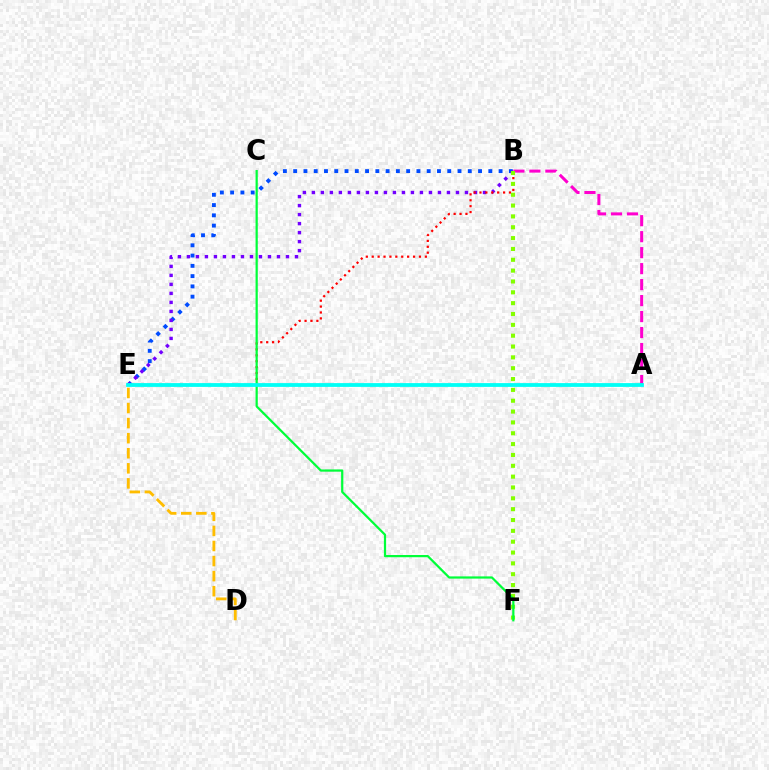{('B', 'E'): [{'color': '#004bff', 'line_style': 'dotted', 'thickness': 2.79}, {'color': '#7200ff', 'line_style': 'dotted', 'thickness': 2.45}, {'color': '#ff0000', 'line_style': 'dotted', 'thickness': 1.6}], ('A', 'B'): [{'color': '#ff00cf', 'line_style': 'dashed', 'thickness': 2.17}], ('B', 'F'): [{'color': '#84ff00', 'line_style': 'dotted', 'thickness': 2.95}], ('D', 'E'): [{'color': '#ffbd00', 'line_style': 'dashed', 'thickness': 2.05}], ('C', 'F'): [{'color': '#00ff39', 'line_style': 'solid', 'thickness': 1.6}], ('A', 'E'): [{'color': '#00fff6', 'line_style': 'solid', 'thickness': 2.73}]}